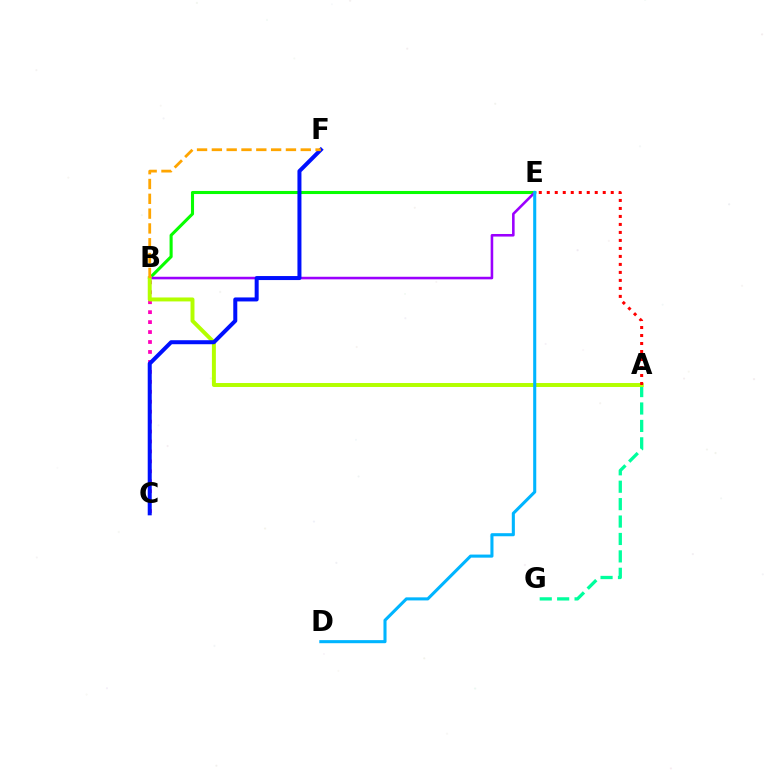{('A', 'G'): [{'color': '#00ff9d', 'line_style': 'dashed', 'thickness': 2.37}], ('B', 'E'): [{'color': '#08ff00', 'line_style': 'solid', 'thickness': 2.22}, {'color': '#9b00ff', 'line_style': 'solid', 'thickness': 1.86}], ('B', 'C'): [{'color': '#ff00bd', 'line_style': 'dotted', 'thickness': 2.7}], ('A', 'B'): [{'color': '#b3ff00', 'line_style': 'solid', 'thickness': 2.85}], ('A', 'E'): [{'color': '#ff0000', 'line_style': 'dotted', 'thickness': 2.17}], ('D', 'E'): [{'color': '#00b5ff', 'line_style': 'solid', 'thickness': 2.21}], ('C', 'F'): [{'color': '#0010ff', 'line_style': 'solid', 'thickness': 2.88}], ('B', 'F'): [{'color': '#ffa500', 'line_style': 'dashed', 'thickness': 2.01}]}